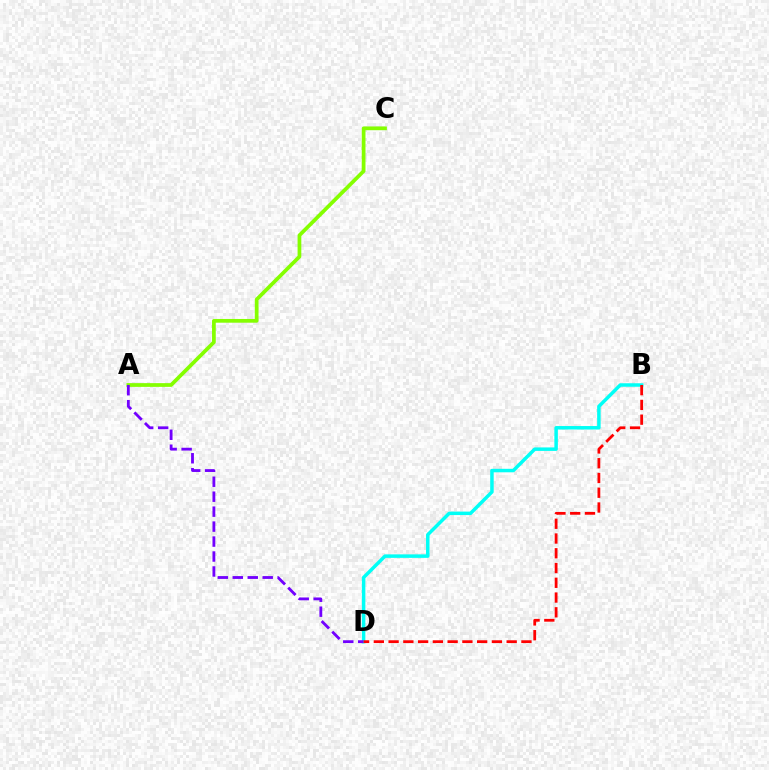{('A', 'C'): [{'color': '#84ff00', 'line_style': 'solid', 'thickness': 2.69}], ('B', 'D'): [{'color': '#00fff6', 'line_style': 'solid', 'thickness': 2.51}, {'color': '#ff0000', 'line_style': 'dashed', 'thickness': 2.01}], ('A', 'D'): [{'color': '#7200ff', 'line_style': 'dashed', 'thickness': 2.03}]}